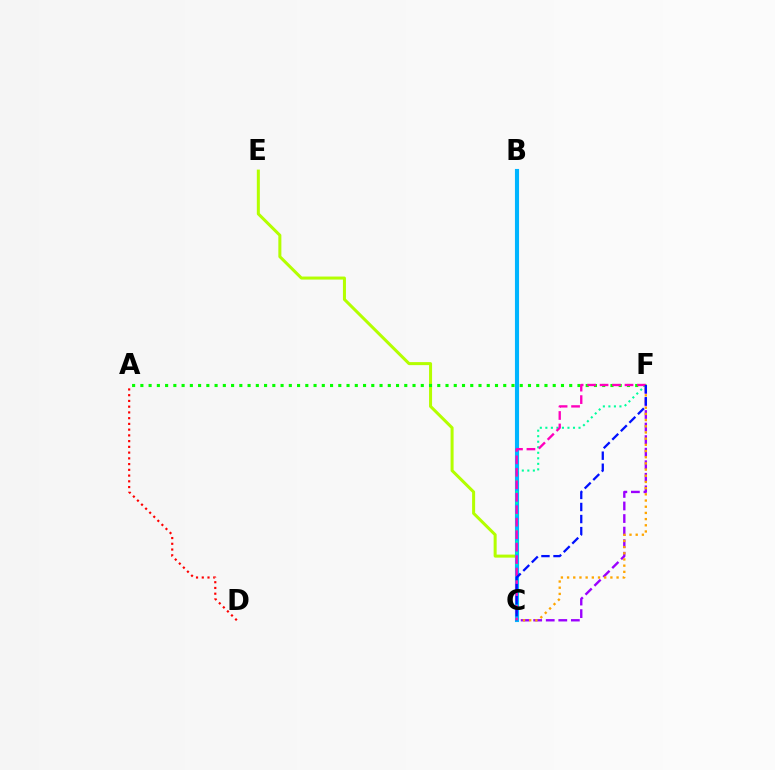{('C', 'E'): [{'color': '#b3ff00', 'line_style': 'solid', 'thickness': 2.18}], ('A', 'F'): [{'color': '#08ff00', 'line_style': 'dotted', 'thickness': 2.24}], ('C', 'F'): [{'color': '#9b00ff', 'line_style': 'dashed', 'thickness': 1.71}, {'color': '#ffa500', 'line_style': 'dotted', 'thickness': 1.68}, {'color': '#00ff9d', 'line_style': 'dotted', 'thickness': 1.5}, {'color': '#ff00bd', 'line_style': 'dashed', 'thickness': 1.69}, {'color': '#0010ff', 'line_style': 'dashed', 'thickness': 1.64}], ('B', 'C'): [{'color': '#00b5ff', 'line_style': 'solid', 'thickness': 2.96}], ('A', 'D'): [{'color': '#ff0000', 'line_style': 'dotted', 'thickness': 1.56}]}